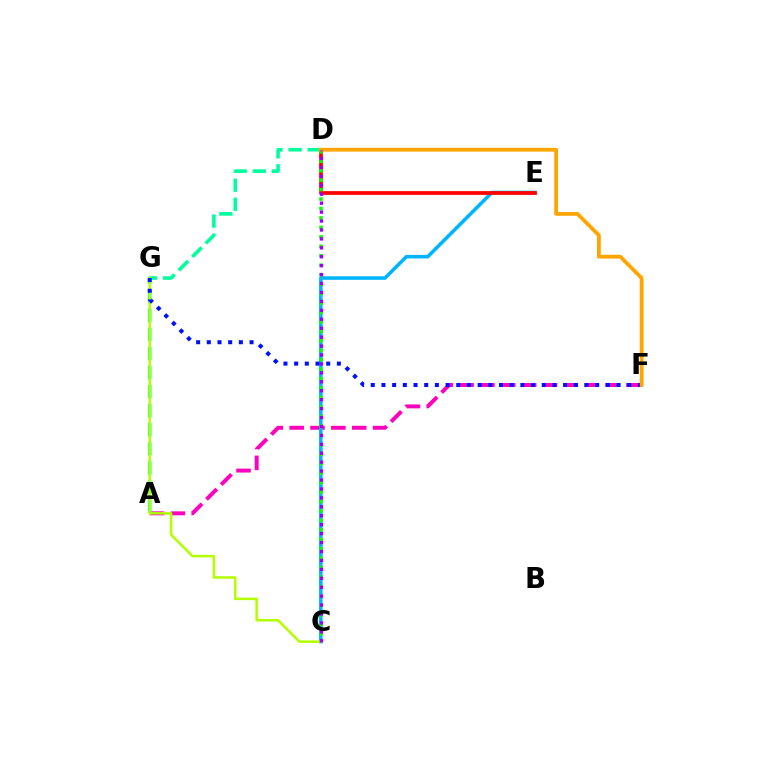{('A', 'F'): [{'color': '#ff00bd', 'line_style': 'dashed', 'thickness': 2.83}], ('C', 'E'): [{'color': '#00b5ff', 'line_style': 'solid', 'thickness': 2.56}], ('A', 'D'): [{'color': '#00ff9d', 'line_style': 'dashed', 'thickness': 2.59}], ('C', 'G'): [{'color': '#b3ff00', 'line_style': 'solid', 'thickness': 1.81}], ('D', 'E'): [{'color': '#ff0000', 'line_style': 'solid', 'thickness': 2.69}], ('C', 'D'): [{'color': '#08ff00', 'line_style': 'dotted', 'thickness': 2.57}, {'color': '#9b00ff', 'line_style': 'dotted', 'thickness': 2.43}], ('F', 'G'): [{'color': '#0010ff', 'line_style': 'dotted', 'thickness': 2.9}], ('D', 'F'): [{'color': '#ffa500', 'line_style': 'solid', 'thickness': 2.72}]}